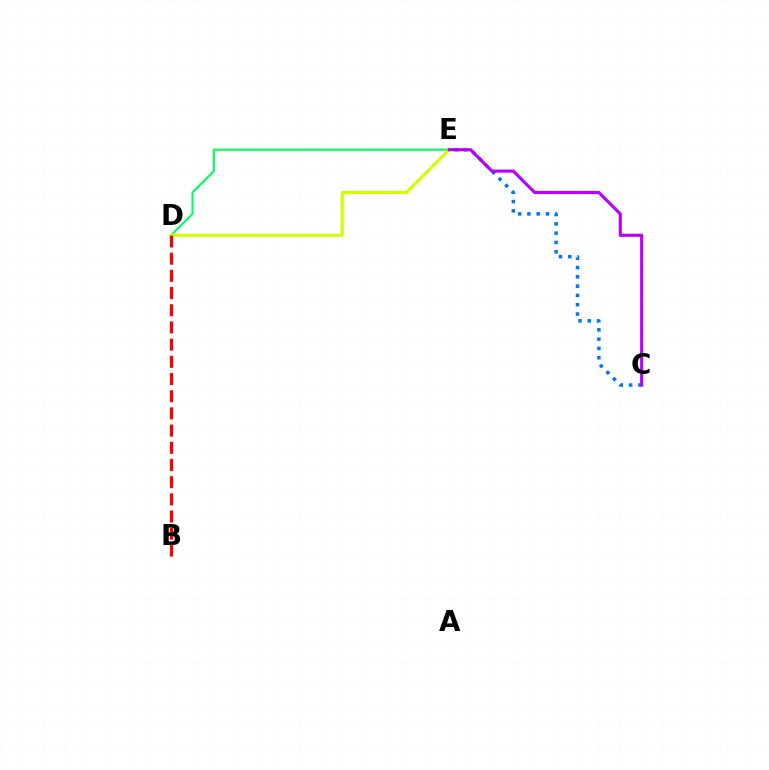{('D', 'E'): [{'color': '#00ff5c', 'line_style': 'solid', 'thickness': 1.52}, {'color': '#d1ff00', 'line_style': 'solid', 'thickness': 2.26}], ('C', 'E'): [{'color': '#0074ff', 'line_style': 'dotted', 'thickness': 2.53}, {'color': '#b900ff', 'line_style': 'solid', 'thickness': 2.25}], ('B', 'D'): [{'color': '#ff0000', 'line_style': 'dashed', 'thickness': 2.34}]}